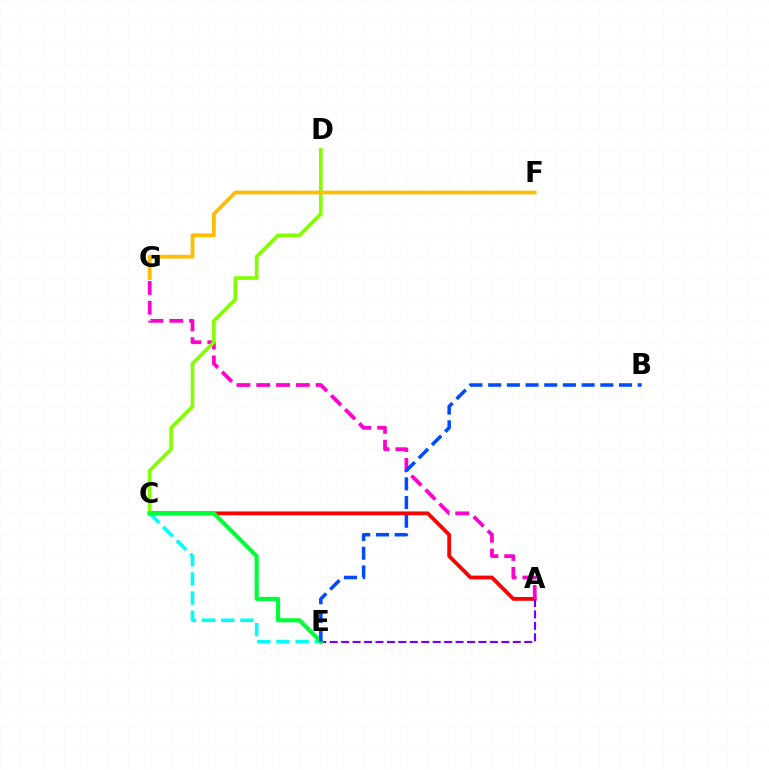{('A', 'C'): [{'color': '#ff0000', 'line_style': 'solid', 'thickness': 2.73}], ('A', 'G'): [{'color': '#ff00cf', 'line_style': 'dashed', 'thickness': 2.69}], ('C', 'E'): [{'color': '#00fff6', 'line_style': 'dashed', 'thickness': 2.6}, {'color': '#00ff39', 'line_style': 'solid', 'thickness': 2.97}], ('C', 'D'): [{'color': '#84ff00', 'line_style': 'solid', 'thickness': 2.62}], ('A', 'E'): [{'color': '#7200ff', 'line_style': 'dashed', 'thickness': 1.55}], ('B', 'E'): [{'color': '#004bff', 'line_style': 'dashed', 'thickness': 2.54}], ('F', 'G'): [{'color': '#ffbd00', 'line_style': 'solid', 'thickness': 2.69}]}